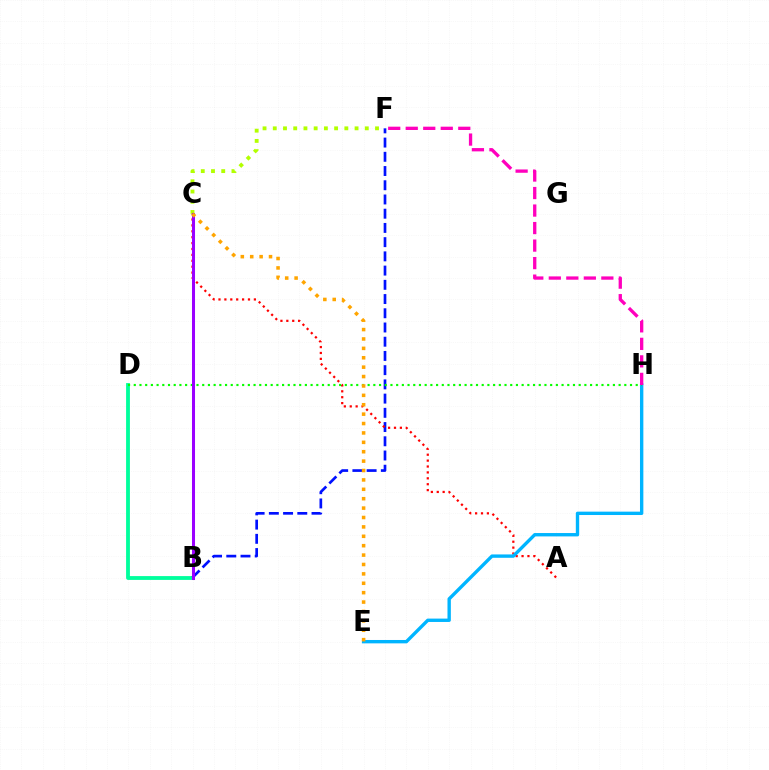{('B', 'D'): [{'color': '#00ff9d', 'line_style': 'solid', 'thickness': 2.75}], ('B', 'F'): [{'color': '#0010ff', 'line_style': 'dashed', 'thickness': 1.93}], ('A', 'C'): [{'color': '#ff0000', 'line_style': 'dotted', 'thickness': 1.6}], ('C', 'F'): [{'color': '#b3ff00', 'line_style': 'dotted', 'thickness': 2.78}], ('E', 'H'): [{'color': '#00b5ff', 'line_style': 'solid', 'thickness': 2.42}], ('D', 'H'): [{'color': '#08ff00', 'line_style': 'dotted', 'thickness': 1.55}], ('F', 'H'): [{'color': '#ff00bd', 'line_style': 'dashed', 'thickness': 2.38}], ('B', 'C'): [{'color': '#9b00ff', 'line_style': 'solid', 'thickness': 2.18}], ('C', 'E'): [{'color': '#ffa500', 'line_style': 'dotted', 'thickness': 2.55}]}